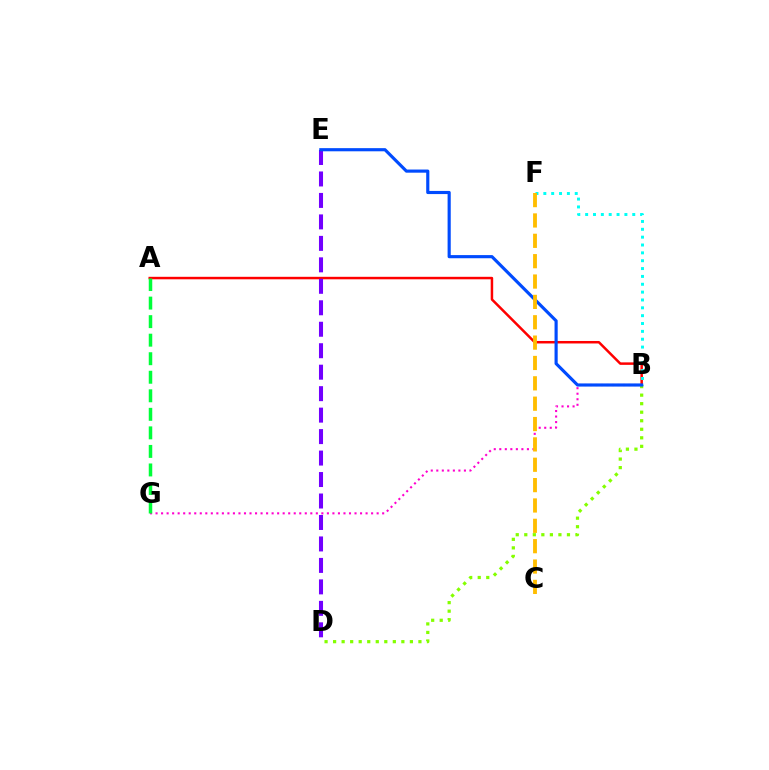{('A', 'B'): [{'color': '#ff0000', 'line_style': 'solid', 'thickness': 1.79}], ('D', 'E'): [{'color': '#7200ff', 'line_style': 'dashed', 'thickness': 2.92}], ('B', 'G'): [{'color': '#ff00cf', 'line_style': 'dotted', 'thickness': 1.5}], ('B', 'F'): [{'color': '#00fff6', 'line_style': 'dotted', 'thickness': 2.13}], ('B', 'D'): [{'color': '#84ff00', 'line_style': 'dotted', 'thickness': 2.32}], ('B', 'E'): [{'color': '#004bff', 'line_style': 'solid', 'thickness': 2.27}], ('A', 'G'): [{'color': '#00ff39', 'line_style': 'dashed', 'thickness': 2.52}], ('C', 'F'): [{'color': '#ffbd00', 'line_style': 'dashed', 'thickness': 2.77}]}